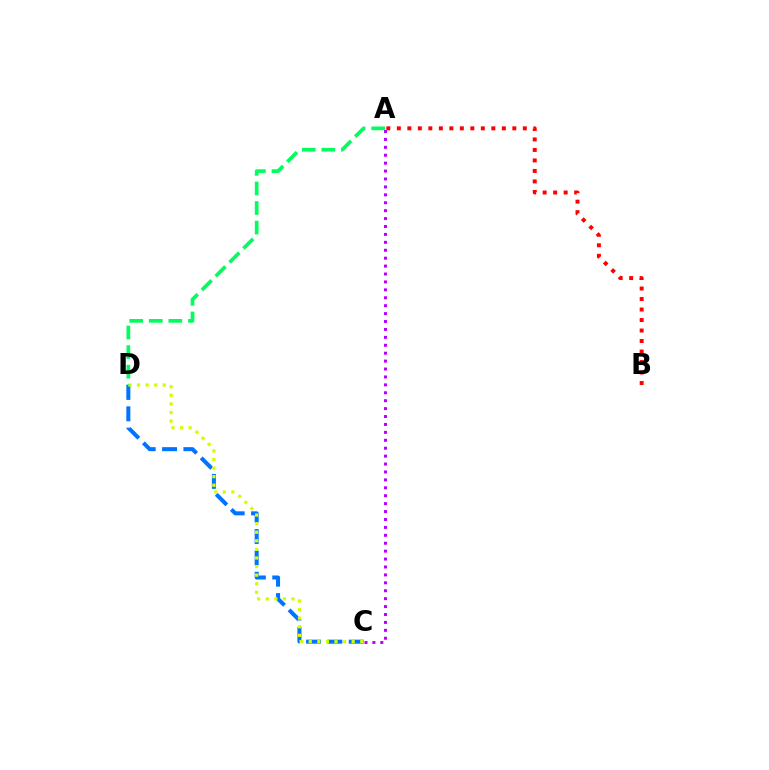{('C', 'D'): [{'color': '#0074ff', 'line_style': 'dashed', 'thickness': 2.9}, {'color': '#d1ff00', 'line_style': 'dotted', 'thickness': 2.33}], ('A', 'B'): [{'color': '#ff0000', 'line_style': 'dotted', 'thickness': 2.85}], ('A', 'C'): [{'color': '#b900ff', 'line_style': 'dotted', 'thickness': 2.15}], ('A', 'D'): [{'color': '#00ff5c', 'line_style': 'dashed', 'thickness': 2.66}]}